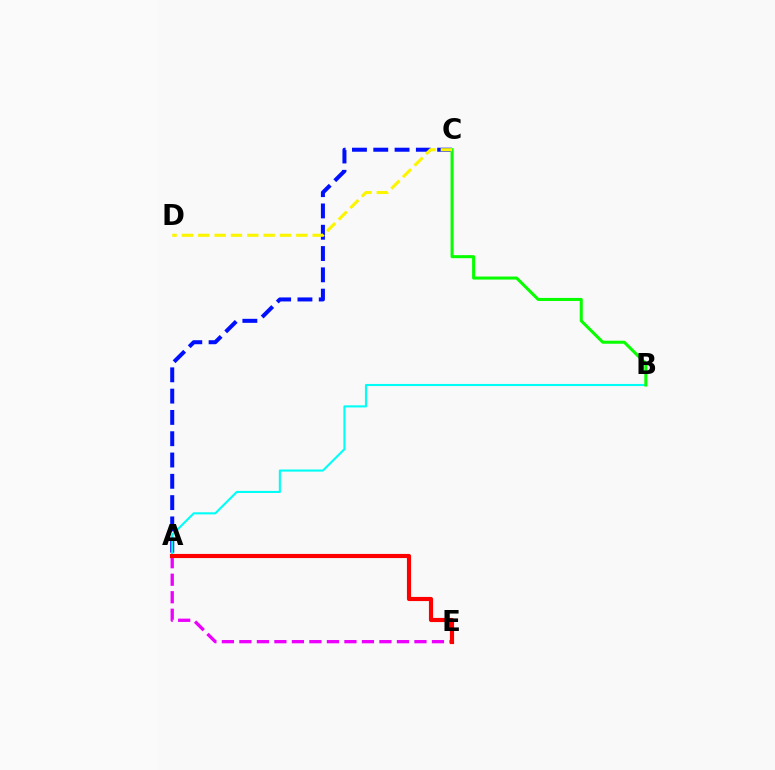{('A', 'C'): [{'color': '#0010ff', 'line_style': 'dashed', 'thickness': 2.89}], ('A', 'B'): [{'color': '#00fff6', 'line_style': 'solid', 'thickness': 1.51}], ('B', 'C'): [{'color': '#08ff00', 'line_style': 'solid', 'thickness': 2.19}], ('A', 'E'): [{'color': '#ee00ff', 'line_style': 'dashed', 'thickness': 2.38}, {'color': '#ff0000', 'line_style': 'solid', 'thickness': 2.98}], ('C', 'D'): [{'color': '#fcf500', 'line_style': 'dashed', 'thickness': 2.22}]}